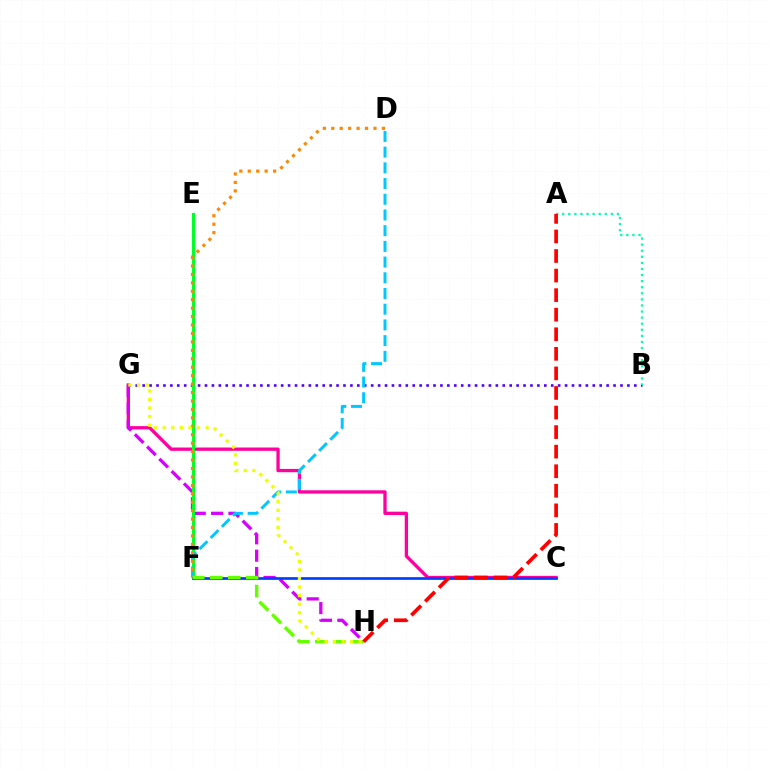{('B', 'G'): [{'color': '#4f00ff', 'line_style': 'dotted', 'thickness': 1.88}], ('A', 'B'): [{'color': '#00ffaf', 'line_style': 'dotted', 'thickness': 1.65}], ('C', 'G'): [{'color': '#ff00a0', 'line_style': 'solid', 'thickness': 2.38}], ('G', 'H'): [{'color': '#d600ff', 'line_style': 'dashed', 'thickness': 2.36}, {'color': '#eeff00', 'line_style': 'dotted', 'thickness': 2.33}], ('E', 'F'): [{'color': '#00ff27', 'line_style': 'solid', 'thickness': 2.27}], ('D', 'F'): [{'color': '#00c7ff', 'line_style': 'dashed', 'thickness': 2.13}, {'color': '#ff8800', 'line_style': 'dotted', 'thickness': 2.29}], ('C', 'F'): [{'color': '#003fff', 'line_style': 'solid', 'thickness': 1.94}], ('F', 'H'): [{'color': '#66ff00', 'line_style': 'dashed', 'thickness': 2.45}], ('A', 'H'): [{'color': '#ff0000', 'line_style': 'dashed', 'thickness': 2.66}]}